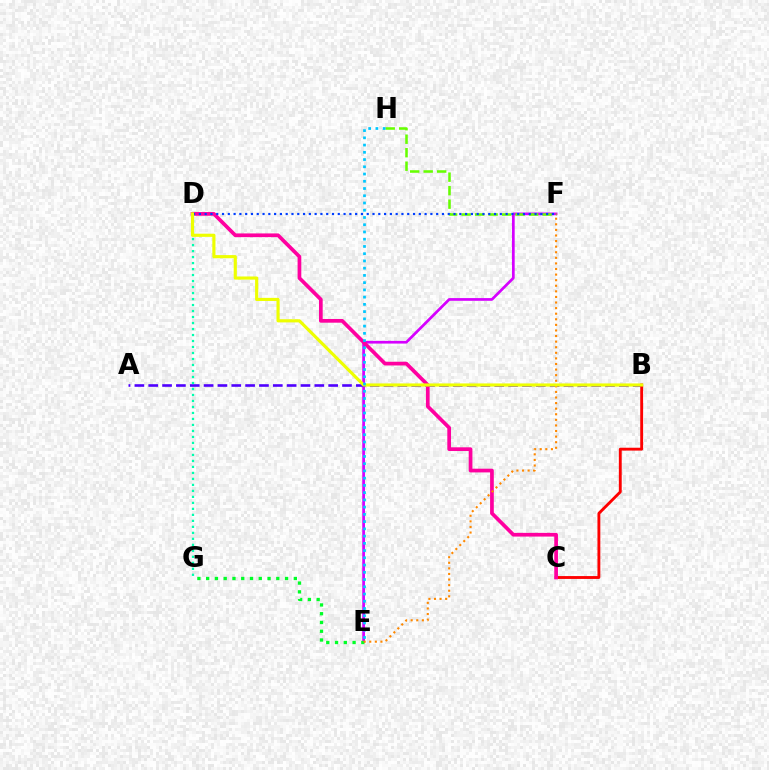{('E', 'F'): [{'color': '#d600ff', 'line_style': 'solid', 'thickness': 1.96}, {'color': '#ff8800', 'line_style': 'dotted', 'thickness': 1.52}], ('E', 'G'): [{'color': '#00ff27', 'line_style': 'dotted', 'thickness': 2.38}], ('A', 'B'): [{'color': '#4f00ff', 'line_style': 'dashed', 'thickness': 1.88}], ('F', 'H'): [{'color': '#66ff00', 'line_style': 'dashed', 'thickness': 1.83}], ('B', 'C'): [{'color': '#ff0000', 'line_style': 'solid', 'thickness': 2.06}], ('C', 'D'): [{'color': '#ff00a0', 'line_style': 'solid', 'thickness': 2.67}], ('D', 'F'): [{'color': '#003fff', 'line_style': 'dotted', 'thickness': 1.57}], ('D', 'G'): [{'color': '#00ffaf', 'line_style': 'dotted', 'thickness': 1.63}], ('B', 'D'): [{'color': '#eeff00', 'line_style': 'solid', 'thickness': 2.26}], ('E', 'H'): [{'color': '#00c7ff', 'line_style': 'dotted', 'thickness': 1.97}]}